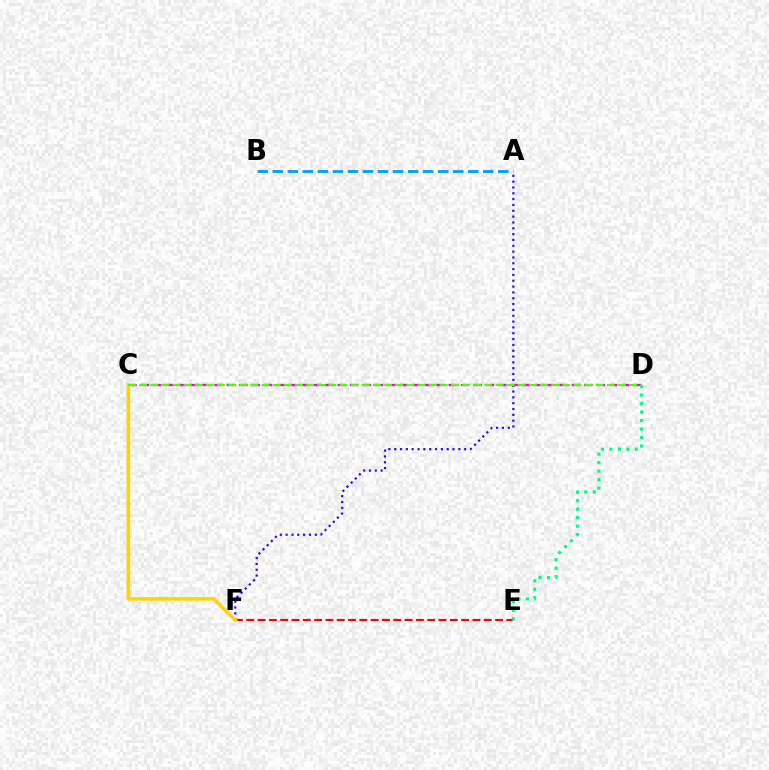{('A', 'B'): [{'color': '#009eff', 'line_style': 'dashed', 'thickness': 2.04}], ('A', 'F'): [{'color': '#3700ff', 'line_style': 'dotted', 'thickness': 1.58}], ('C', 'D'): [{'color': '#ff00ed', 'line_style': 'dashed', 'thickness': 1.67}, {'color': '#4fff00', 'line_style': 'dashed', 'thickness': 1.51}], ('E', 'F'): [{'color': '#ff0000', 'line_style': 'dashed', 'thickness': 1.54}], ('D', 'E'): [{'color': '#00ff86', 'line_style': 'dotted', 'thickness': 2.31}], ('C', 'F'): [{'color': '#ffd500', 'line_style': 'solid', 'thickness': 2.57}]}